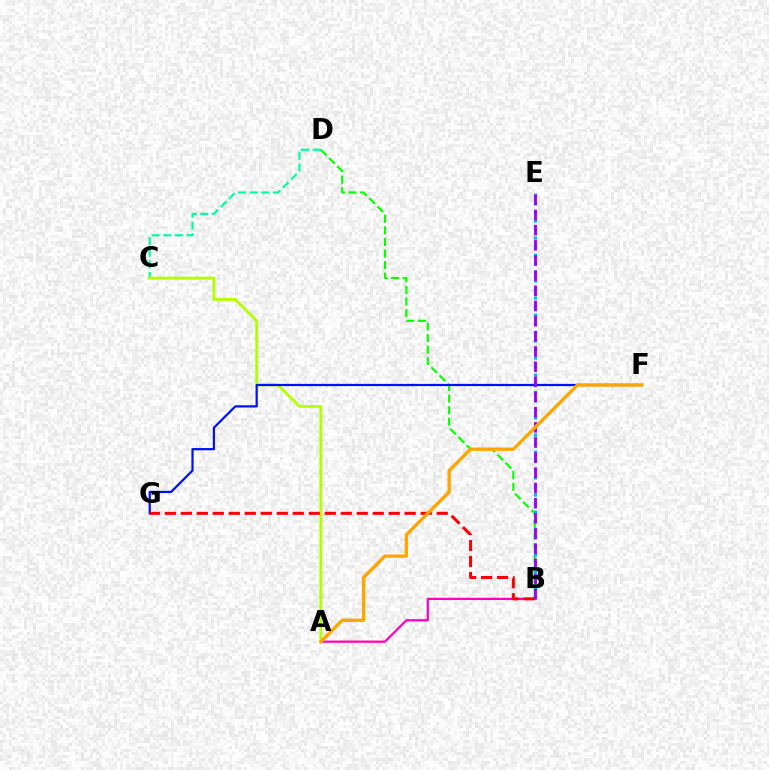{('B', 'D'): [{'color': '#08ff00', 'line_style': 'dashed', 'thickness': 1.57}], ('A', 'B'): [{'color': '#ff00bd', 'line_style': 'solid', 'thickness': 1.6}], ('C', 'D'): [{'color': '#00ff9d', 'line_style': 'dashed', 'thickness': 1.58}], ('A', 'C'): [{'color': '#b3ff00', 'line_style': 'solid', 'thickness': 2.04}], ('B', 'E'): [{'color': '#00b5ff', 'line_style': 'dotted', 'thickness': 2.33}, {'color': '#9b00ff', 'line_style': 'dashed', 'thickness': 2.06}], ('F', 'G'): [{'color': '#0010ff', 'line_style': 'solid', 'thickness': 1.6}], ('B', 'G'): [{'color': '#ff0000', 'line_style': 'dashed', 'thickness': 2.17}], ('A', 'F'): [{'color': '#ffa500', 'line_style': 'solid', 'thickness': 2.4}]}